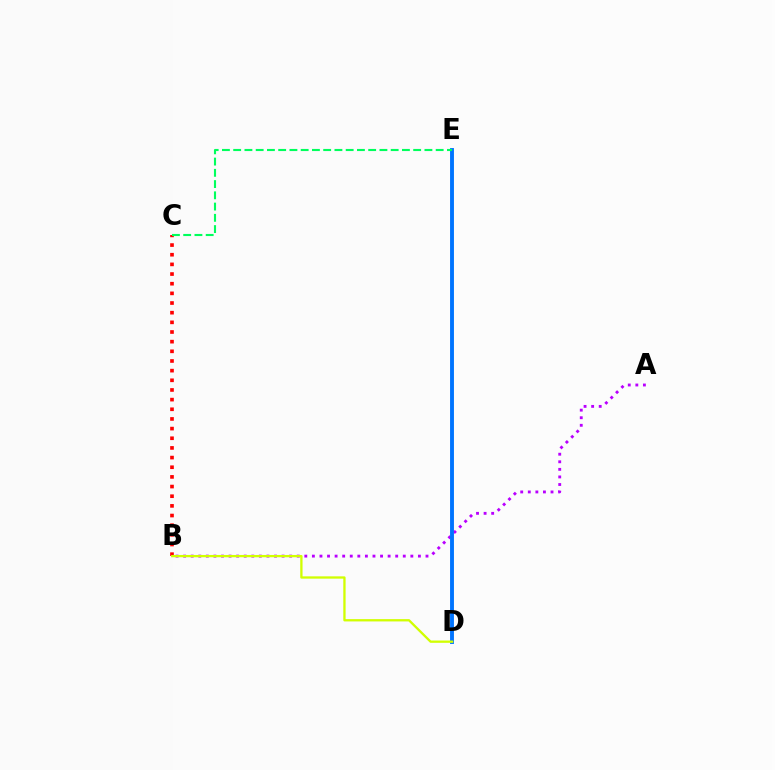{('B', 'C'): [{'color': '#ff0000', 'line_style': 'dotted', 'thickness': 2.62}], ('A', 'B'): [{'color': '#b900ff', 'line_style': 'dotted', 'thickness': 2.06}], ('D', 'E'): [{'color': '#0074ff', 'line_style': 'solid', 'thickness': 2.79}], ('B', 'D'): [{'color': '#d1ff00', 'line_style': 'solid', 'thickness': 1.66}], ('C', 'E'): [{'color': '#00ff5c', 'line_style': 'dashed', 'thickness': 1.53}]}